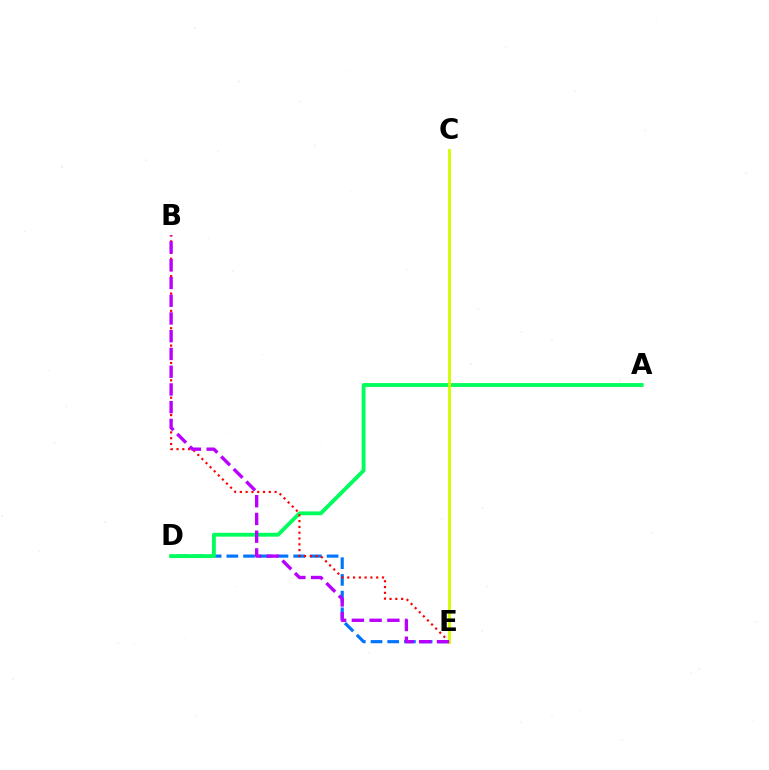{('D', 'E'): [{'color': '#0074ff', 'line_style': 'dashed', 'thickness': 2.27}], ('A', 'D'): [{'color': '#00ff5c', 'line_style': 'solid', 'thickness': 2.77}], ('B', 'E'): [{'color': '#ff0000', 'line_style': 'dotted', 'thickness': 1.57}, {'color': '#b900ff', 'line_style': 'dashed', 'thickness': 2.41}], ('C', 'E'): [{'color': '#d1ff00', 'line_style': 'solid', 'thickness': 2.07}]}